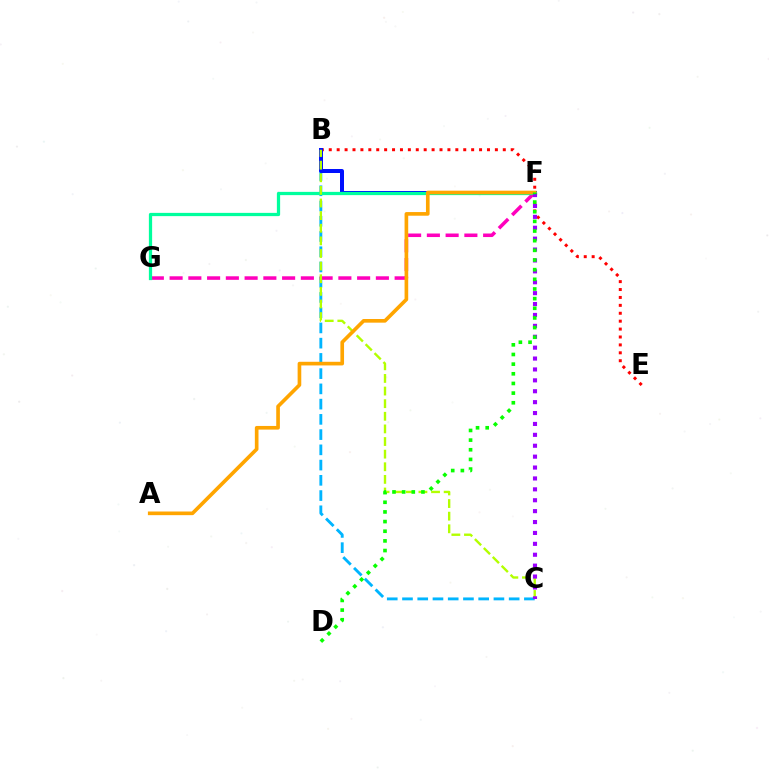{('B', 'E'): [{'color': '#ff0000', 'line_style': 'dotted', 'thickness': 2.15}], ('B', 'C'): [{'color': '#00b5ff', 'line_style': 'dashed', 'thickness': 2.07}, {'color': '#b3ff00', 'line_style': 'dashed', 'thickness': 1.71}], ('B', 'F'): [{'color': '#0010ff', 'line_style': 'solid', 'thickness': 2.87}], ('F', 'G'): [{'color': '#ff00bd', 'line_style': 'dashed', 'thickness': 2.55}, {'color': '#00ff9d', 'line_style': 'solid', 'thickness': 2.34}], ('A', 'F'): [{'color': '#ffa500', 'line_style': 'solid', 'thickness': 2.63}], ('C', 'F'): [{'color': '#9b00ff', 'line_style': 'dotted', 'thickness': 2.96}], ('D', 'F'): [{'color': '#08ff00', 'line_style': 'dotted', 'thickness': 2.62}]}